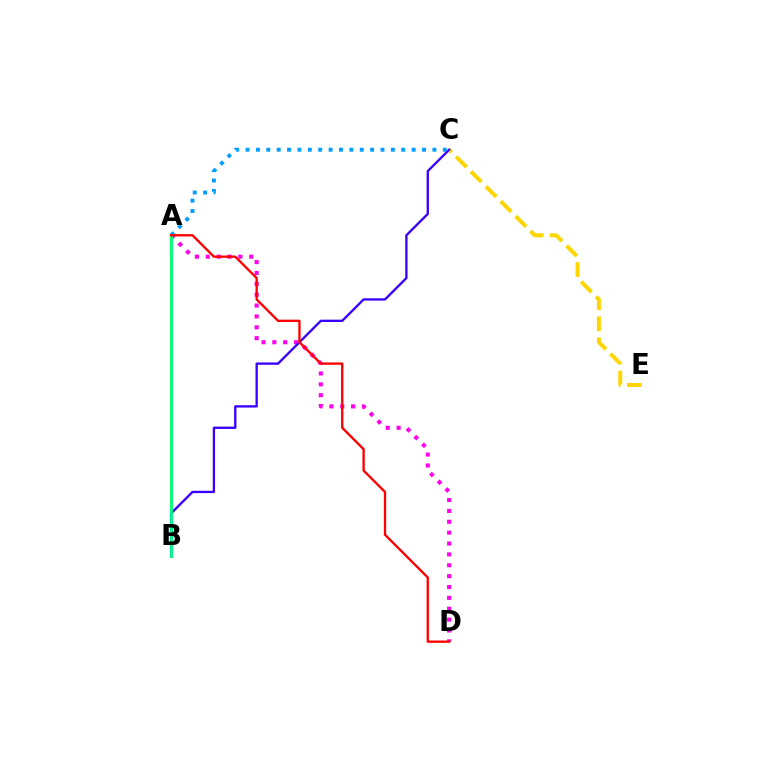{('A', 'C'): [{'color': '#009eff', 'line_style': 'dotted', 'thickness': 2.82}], ('A', 'D'): [{'color': '#ff00ed', 'line_style': 'dotted', 'thickness': 2.95}, {'color': '#ff0000', 'line_style': 'solid', 'thickness': 1.68}], ('A', 'B'): [{'color': '#4fff00', 'line_style': 'solid', 'thickness': 1.94}, {'color': '#00ff86', 'line_style': 'solid', 'thickness': 1.98}], ('C', 'E'): [{'color': '#ffd500', 'line_style': 'dashed', 'thickness': 2.86}], ('B', 'C'): [{'color': '#3700ff', 'line_style': 'solid', 'thickness': 1.68}]}